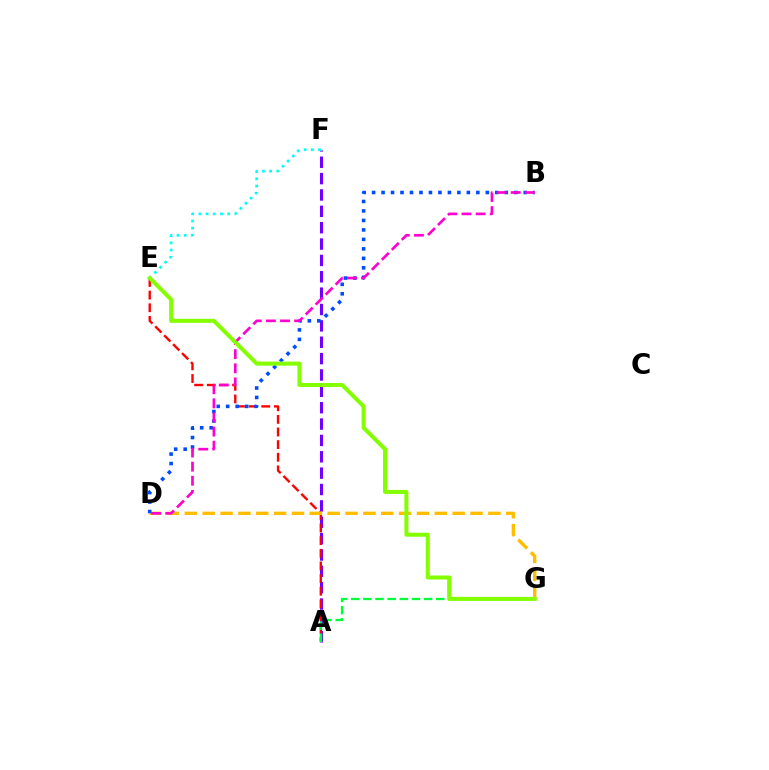{('A', 'F'): [{'color': '#7200ff', 'line_style': 'dashed', 'thickness': 2.22}], ('E', 'F'): [{'color': '#00fff6', 'line_style': 'dotted', 'thickness': 1.96}], ('A', 'E'): [{'color': '#ff0000', 'line_style': 'dashed', 'thickness': 1.72}], ('D', 'G'): [{'color': '#ffbd00', 'line_style': 'dashed', 'thickness': 2.43}], ('B', 'D'): [{'color': '#004bff', 'line_style': 'dotted', 'thickness': 2.57}, {'color': '#ff00cf', 'line_style': 'dashed', 'thickness': 1.92}], ('A', 'G'): [{'color': '#00ff39', 'line_style': 'dashed', 'thickness': 1.65}], ('E', 'G'): [{'color': '#84ff00', 'line_style': 'solid', 'thickness': 2.89}]}